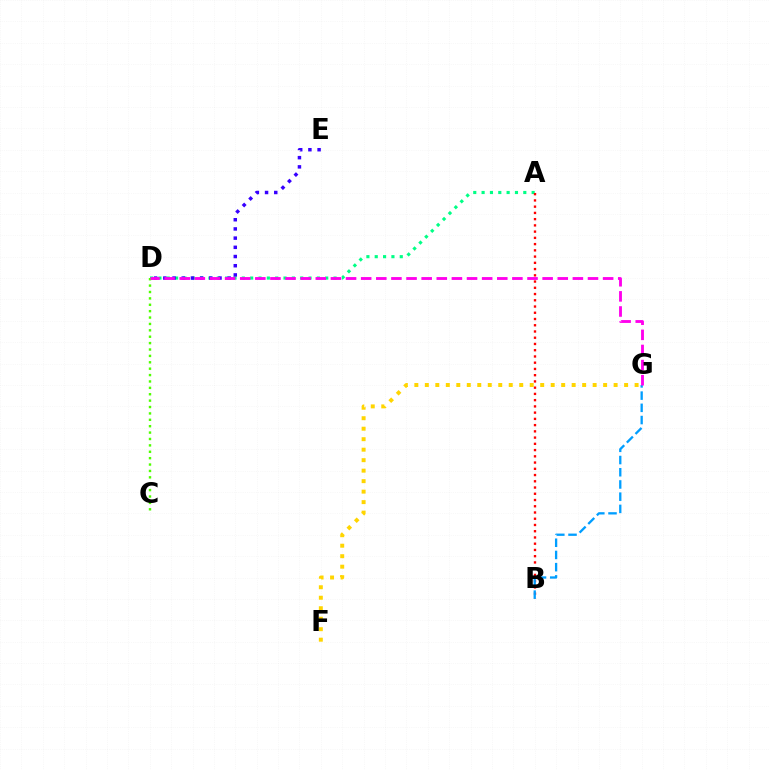{('A', 'D'): [{'color': '#00ff86', 'line_style': 'dotted', 'thickness': 2.27}], ('A', 'B'): [{'color': '#ff0000', 'line_style': 'dotted', 'thickness': 1.7}], ('F', 'G'): [{'color': '#ffd500', 'line_style': 'dotted', 'thickness': 2.85}], ('D', 'E'): [{'color': '#3700ff', 'line_style': 'dotted', 'thickness': 2.5}], ('C', 'D'): [{'color': '#4fff00', 'line_style': 'dotted', 'thickness': 1.74}], ('B', 'G'): [{'color': '#009eff', 'line_style': 'dashed', 'thickness': 1.66}], ('D', 'G'): [{'color': '#ff00ed', 'line_style': 'dashed', 'thickness': 2.05}]}